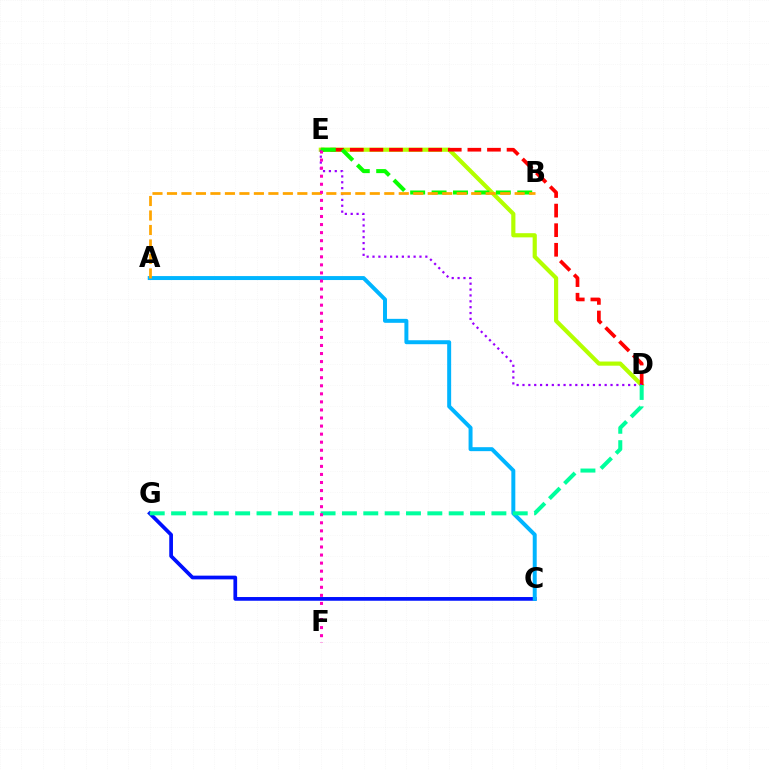{('D', 'E'): [{'color': '#b3ff00', 'line_style': 'solid', 'thickness': 3.0}, {'color': '#ff0000', 'line_style': 'dashed', 'thickness': 2.66}, {'color': '#9b00ff', 'line_style': 'dotted', 'thickness': 1.6}], ('C', 'G'): [{'color': '#0010ff', 'line_style': 'solid', 'thickness': 2.68}], ('B', 'E'): [{'color': '#08ff00', 'line_style': 'dashed', 'thickness': 2.91}], ('A', 'C'): [{'color': '#00b5ff', 'line_style': 'solid', 'thickness': 2.85}], ('A', 'B'): [{'color': '#ffa500', 'line_style': 'dashed', 'thickness': 1.97}], ('D', 'G'): [{'color': '#00ff9d', 'line_style': 'dashed', 'thickness': 2.9}], ('E', 'F'): [{'color': '#ff00bd', 'line_style': 'dotted', 'thickness': 2.19}]}